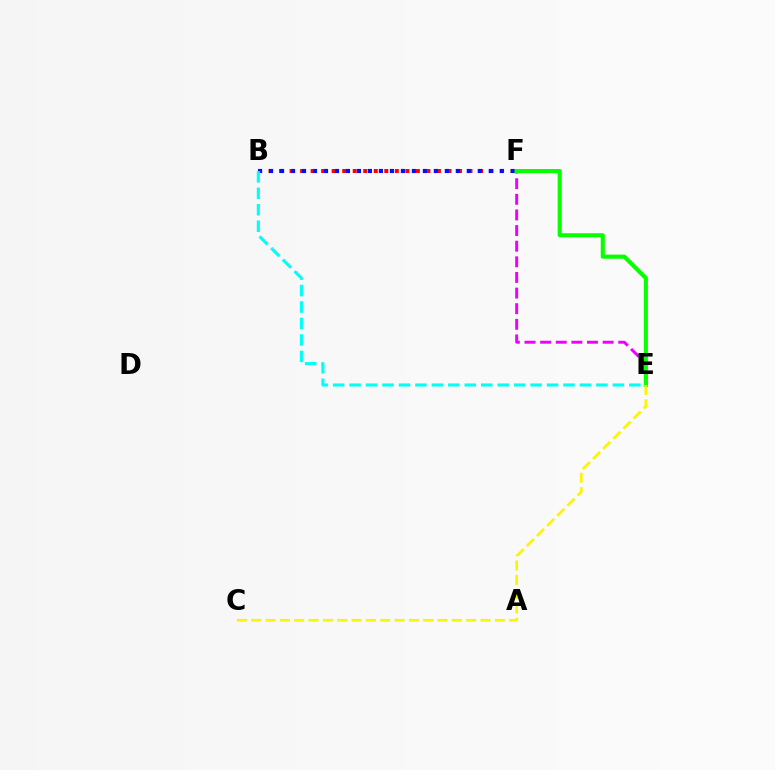{('E', 'F'): [{'color': '#ee00ff', 'line_style': 'dashed', 'thickness': 2.12}, {'color': '#08ff00', 'line_style': 'solid', 'thickness': 2.96}], ('B', 'F'): [{'color': '#ff0000', 'line_style': 'dotted', 'thickness': 2.86}, {'color': '#0010ff', 'line_style': 'dotted', 'thickness': 2.98}], ('B', 'E'): [{'color': '#00fff6', 'line_style': 'dashed', 'thickness': 2.24}], ('C', 'E'): [{'color': '#fcf500', 'line_style': 'dashed', 'thickness': 1.95}]}